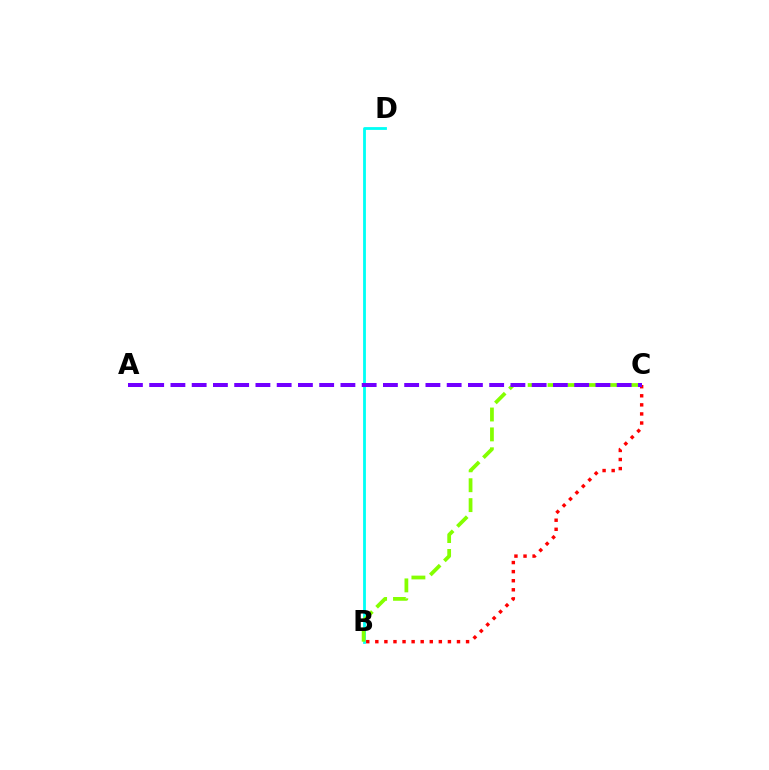{('B', 'D'): [{'color': '#00fff6', 'line_style': 'solid', 'thickness': 2.02}], ('B', 'C'): [{'color': '#84ff00', 'line_style': 'dashed', 'thickness': 2.7}, {'color': '#ff0000', 'line_style': 'dotted', 'thickness': 2.47}], ('A', 'C'): [{'color': '#7200ff', 'line_style': 'dashed', 'thickness': 2.89}]}